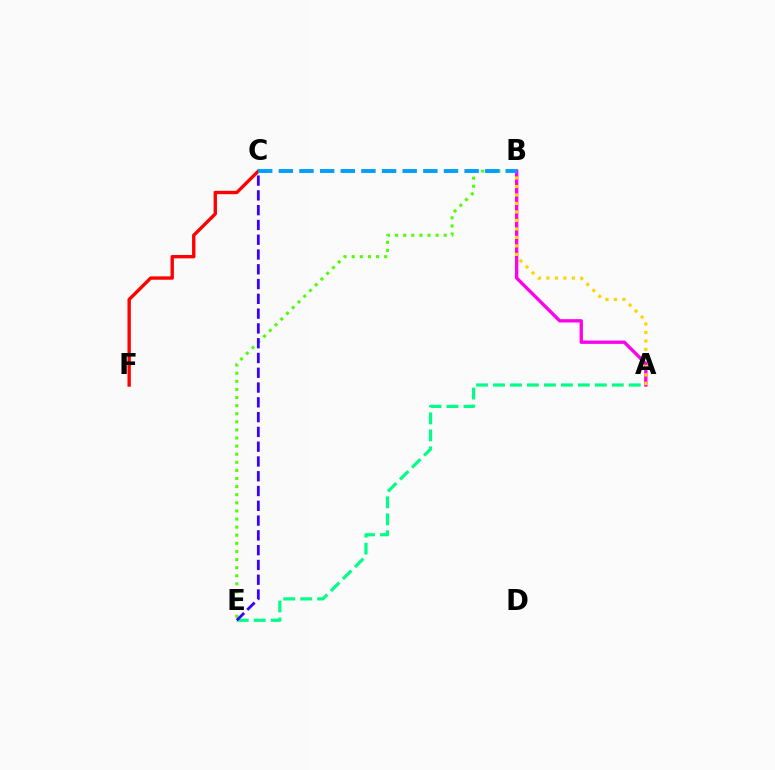{('A', 'E'): [{'color': '#00ff86', 'line_style': 'dashed', 'thickness': 2.31}], ('B', 'E'): [{'color': '#4fff00', 'line_style': 'dotted', 'thickness': 2.2}], ('C', 'F'): [{'color': '#ff0000', 'line_style': 'solid', 'thickness': 2.42}], ('C', 'E'): [{'color': '#3700ff', 'line_style': 'dashed', 'thickness': 2.01}], ('A', 'B'): [{'color': '#ff00ed', 'line_style': 'solid', 'thickness': 2.4}, {'color': '#ffd500', 'line_style': 'dotted', 'thickness': 2.3}], ('B', 'C'): [{'color': '#009eff', 'line_style': 'dashed', 'thickness': 2.8}]}